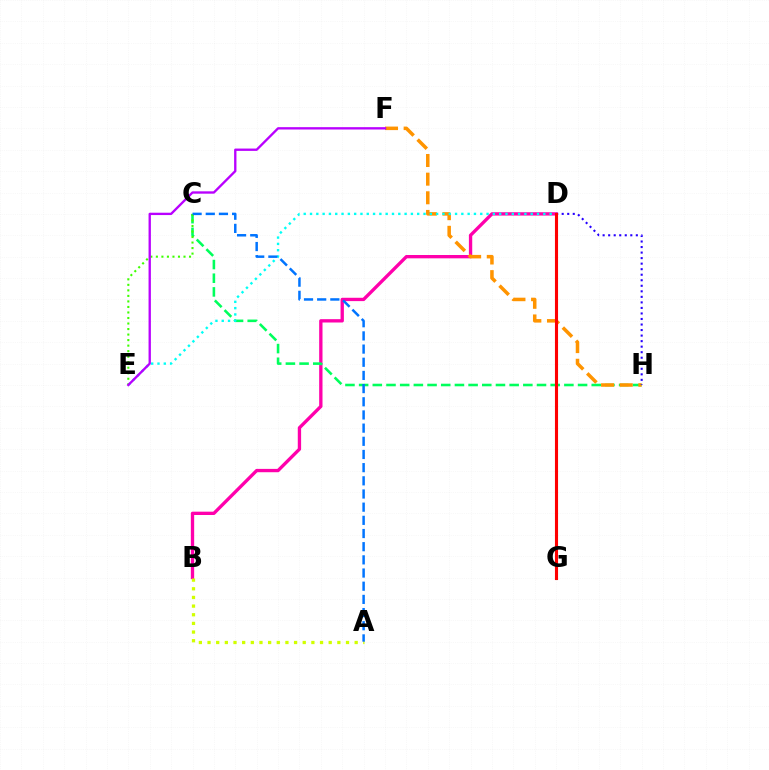{('B', 'D'): [{'color': '#ff00ac', 'line_style': 'solid', 'thickness': 2.4}], ('C', 'H'): [{'color': '#00ff5c', 'line_style': 'dashed', 'thickness': 1.86}], ('A', 'B'): [{'color': '#d1ff00', 'line_style': 'dotted', 'thickness': 2.35}], ('F', 'H'): [{'color': '#ff9400', 'line_style': 'dashed', 'thickness': 2.53}], ('D', 'E'): [{'color': '#00fff6', 'line_style': 'dotted', 'thickness': 1.71}], ('C', 'E'): [{'color': '#3dff00', 'line_style': 'dotted', 'thickness': 1.5}], ('D', 'H'): [{'color': '#2500ff', 'line_style': 'dotted', 'thickness': 1.5}], ('A', 'C'): [{'color': '#0074ff', 'line_style': 'dashed', 'thickness': 1.79}], ('E', 'F'): [{'color': '#b900ff', 'line_style': 'solid', 'thickness': 1.69}], ('D', 'G'): [{'color': '#ff0000', 'line_style': 'solid', 'thickness': 2.23}]}